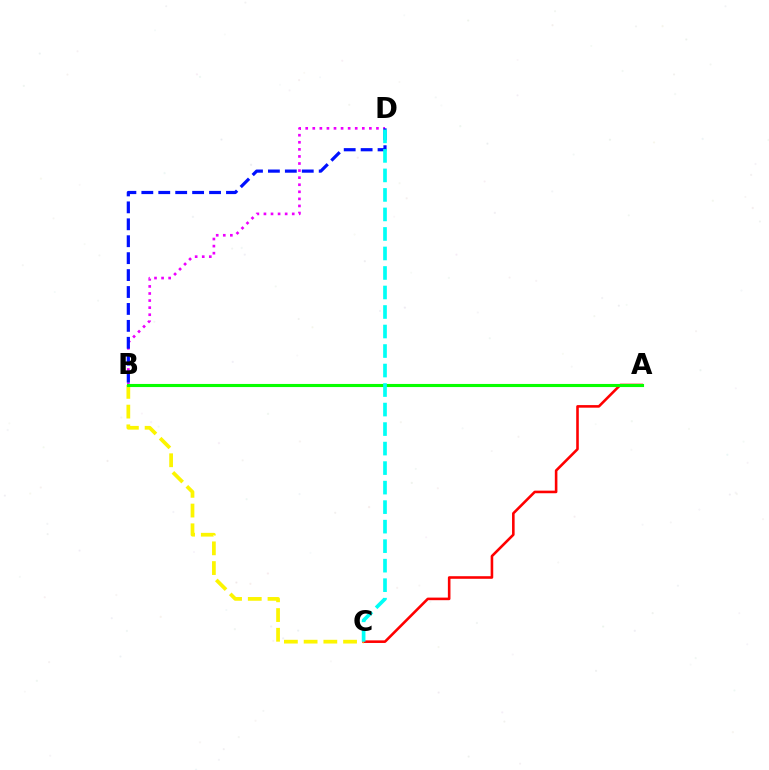{('A', 'C'): [{'color': '#ff0000', 'line_style': 'solid', 'thickness': 1.86}], ('B', 'D'): [{'color': '#ee00ff', 'line_style': 'dotted', 'thickness': 1.92}, {'color': '#0010ff', 'line_style': 'dashed', 'thickness': 2.3}], ('B', 'C'): [{'color': '#fcf500', 'line_style': 'dashed', 'thickness': 2.68}], ('A', 'B'): [{'color': '#08ff00', 'line_style': 'solid', 'thickness': 2.24}], ('C', 'D'): [{'color': '#00fff6', 'line_style': 'dashed', 'thickness': 2.65}]}